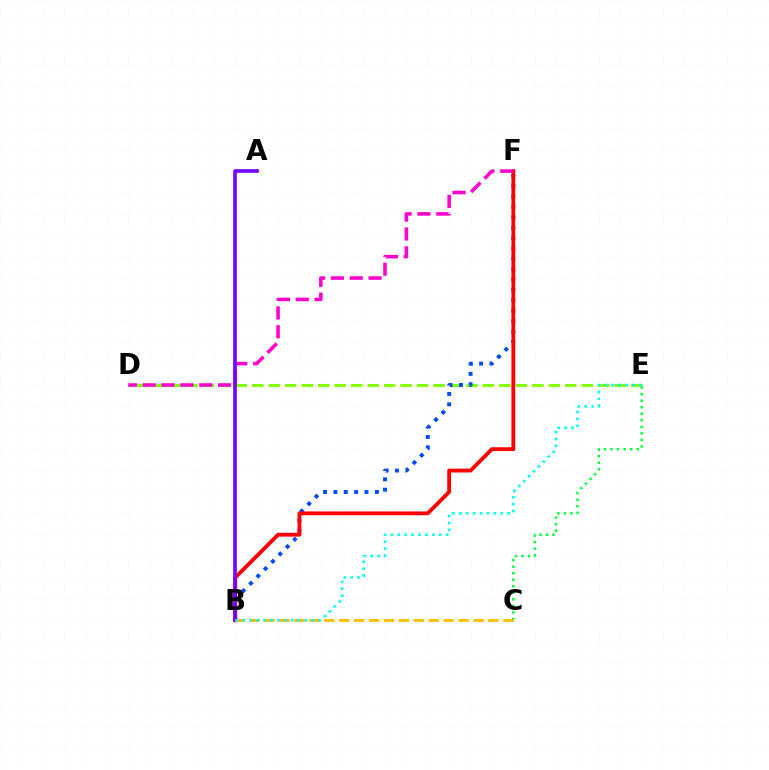{('D', 'E'): [{'color': '#84ff00', 'line_style': 'dashed', 'thickness': 2.24}], ('B', 'F'): [{'color': '#004bff', 'line_style': 'dotted', 'thickness': 2.82}, {'color': '#ff0000', 'line_style': 'solid', 'thickness': 2.75}], ('D', 'F'): [{'color': '#ff00cf', 'line_style': 'dashed', 'thickness': 2.56}], ('A', 'B'): [{'color': '#7200ff', 'line_style': 'solid', 'thickness': 2.6}], ('C', 'E'): [{'color': '#00ff39', 'line_style': 'dotted', 'thickness': 1.78}], ('B', 'C'): [{'color': '#ffbd00', 'line_style': 'dashed', 'thickness': 2.03}], ('B', 'E'): [{'color': '#00fff6', 'line_style': 'dotted', 'thickness': 1.88}]}